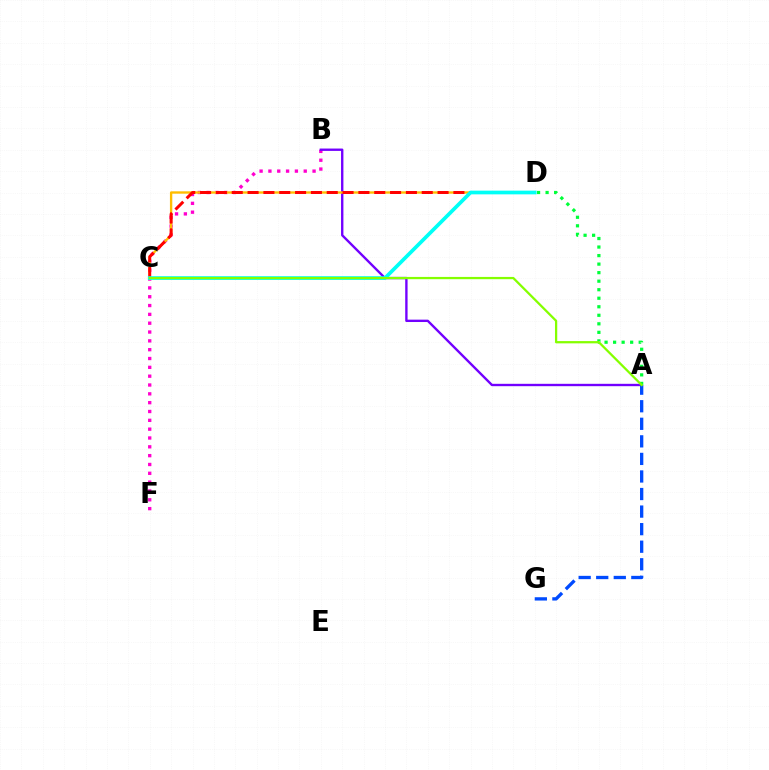{('B', 'F'): [{'color': '#ff00cf', 'line_style': 'dotted', 'thickness': 2.4}], ('A', 'B'): [{'color': '#7200ff', 'line_style': 'solid', 'thickness': 1.7}], ('A', 'G'): [{'color': '#004bff', 'line_style': 'dashed', 'thickness': 2.39}], ('C', 'D'): [{'color': '#ffbd00', 'line_style': 'solid', 'thickness': 1.7}, {'color': '#ff0000', 'line_style': 'dashed', 'thickness': 2.15}, {'color': '#00fff6', 'line_style': 'solid', 'thickness': 2.67}], ('A', 'D'): [{'color': '#00ff39', 'line_style': 'dotted', 'thickness': 2.32}], ('A', 'C'): [{'color': '#84ff00', 'line_style': 'solid', 'thickness': 1.63}]}